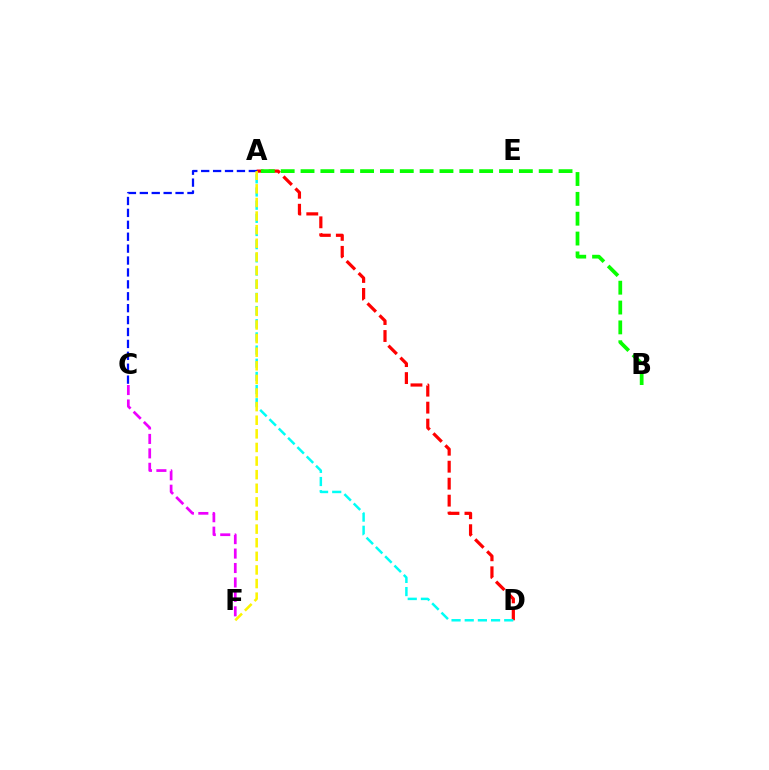{('A', 'D'): [{'color': '#ff0000', 'line_style': 'dashed', 'thickness': 2.31}, {'color': '#00fff6', 'line_style': 'dashed', 'thickness': 1.79}], ('A', 'C'): [{'color': '#0010ff', 'line_style': 'dashed', 'thickness': 1.62}], ('A', 'F'): [{'color': '#fcf500', 'line_style': 'dashed', 'thickness': 1.85}], ('C', 'F'): [{'color': '#ee00ff', 'line_style': 'dashed', 'thickness': 1.96}], ('A', 'B'): [{'color': '#08ff00', 'line_style': 'dashed', 'thickness': 2.7}]}